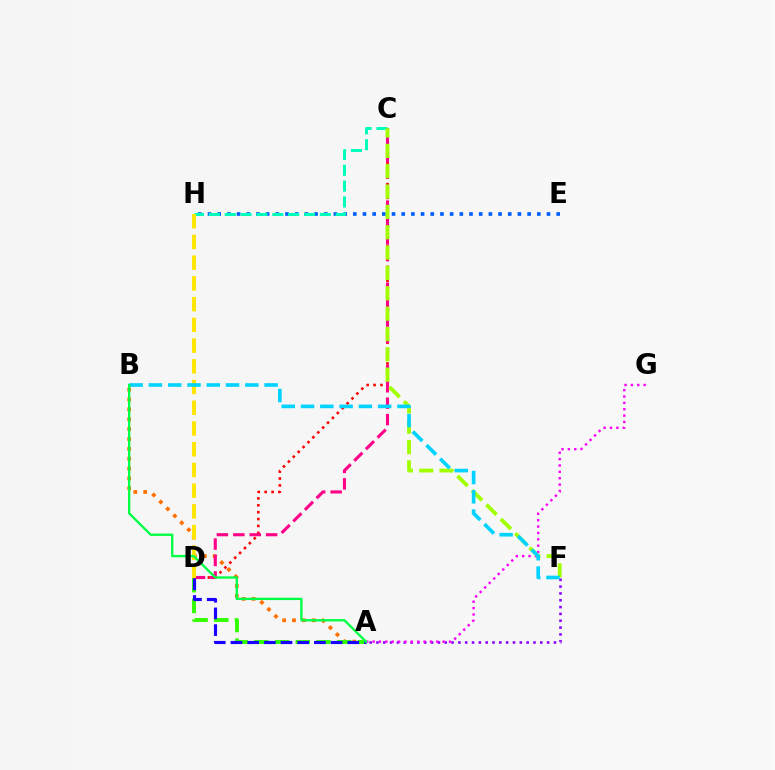{('A', 'F'): [{'color': '#8a00ff', 'line_style': 'dotted', 'thickness': 1.85}], ('E', 'H'): [{'color': '#005dff', 'line_style': 'dotted', 'thickness': 2.63}], ('C', 'D'): [{'color': '#ff0000', 'line_style': 'dotted', 'thickness': 1.87}, {'color': '#ff0088', 'line_style': 'dashed', 'thickness': 2.23}], ('A', 'B'): [{'color': '#ff7000', 'line_style': 'dotted', 'thickness': 2.68}, {'color': '#00ff45', 'line_style': 'solid', 'thickness': 1.69}], ('A', 'D'): [{'color': '#31ff00', 'line_style': 'dashed', 'thickness': 2.81}, {'color': '#1900ff', 'line_style': 'dashed', 'thickness': 2.27}], ('C', 'H'): [{'color': '#00ffbb', 'line_style': 'dashed', 'thickness': 2.15}], ('A', 'G'): [{'color': '#fa00f9', 'line_style': 'dotted', 'thickness': 1.73}], ('C', 'F'): [{'color': '#a2ff00', 'line_style': 'dashed', 'thickness': 2.76}], ('D', 'H'): [{'color': '#ffe600', 'line_style': 'dashed', 'thickness': 2.82}], ('B', 'F'): [{'color': '#00d3ff', 'line_style': 'dashed', 'thickness': 2.62}]}